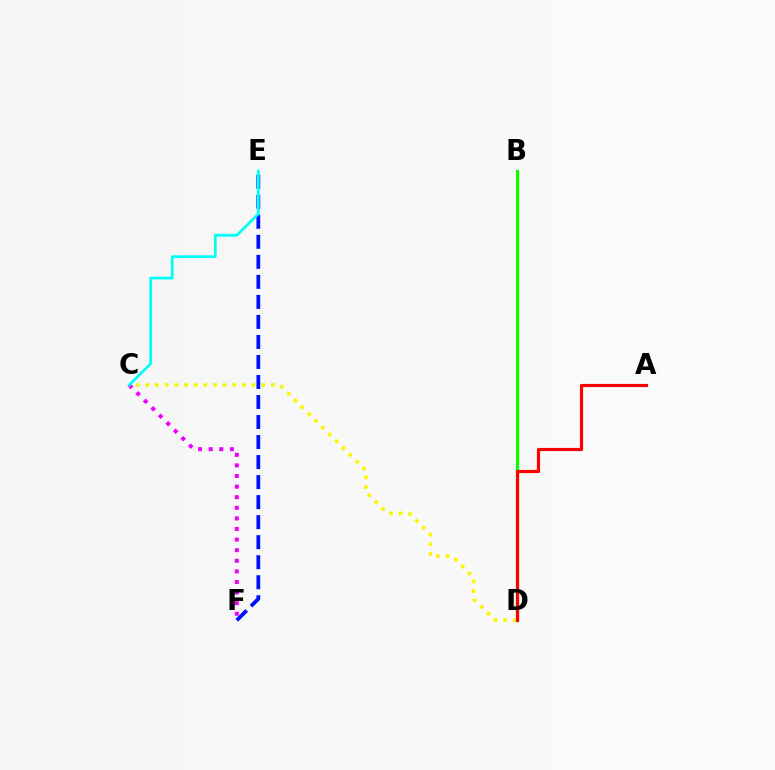{('B', 'D'): [{'color': '#08ff00', 'line_style': 'solid', 'thickness': 2.32}], ('E', 'F'): [{'color': '#0010ff', 'line_style': 'dashed', 'thickness': 2.72}], ('C', 'F'): [{'color': '#ee00ff', 'line_style': 'dotted', 'thickness': 2.88}], ('C', 'D'): [{'color': '#fcf500', 'line_style': 'dotted', 'thickness': 2.62}], ('A', 'D'): [{'color': '#ff0000', 'line_style': 'solid', 'thickness': 2.27}], ('C', 'E'): [{'color': '#00fff6', 'line_style': 'solid', 'thickness': 1.97}]}